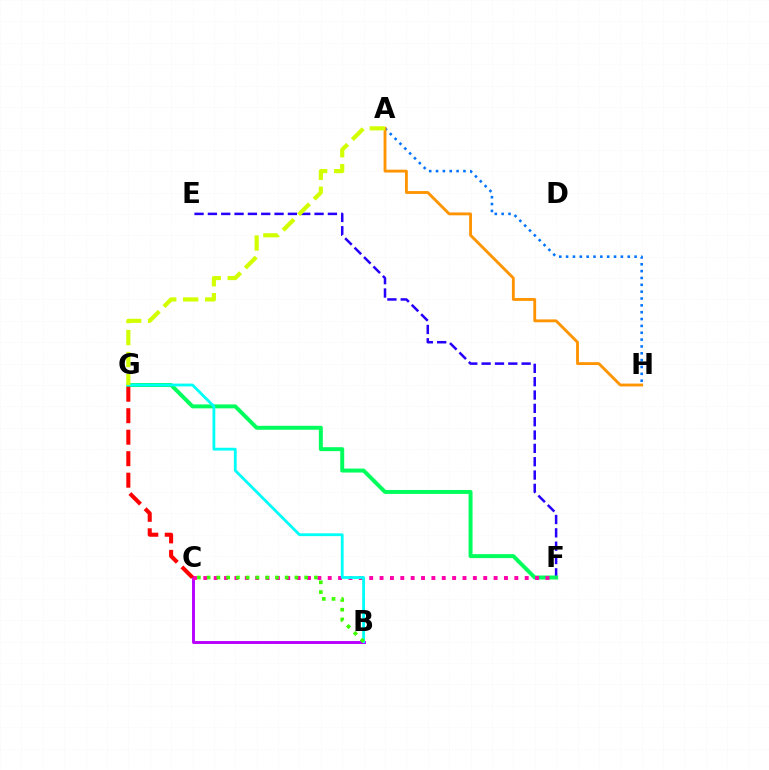{('A', 'H'): [{'color': '#0074ff', 'line_style': 'dotted', 'thickness': 1.86}, {'color': '#ff9400', 'line_style': 'solid', 'thickness': 2.05}], ('B', 'C'): [{'color': '#b900ff', 'line_style': 'solid', 'thickness': 2.11}, {'color': '#3dff00', 'line_style': 'dotted', 'thickness': 2.65}], ('E', 'F'): [{'color': '#2500ff', 'line_style': 'dashed', 'thickness': 1.81}], ('F', 'G'): [{'color': '#00ff5c', 'line_style': 'solid', 'thickness': 2.85}], ('C', 'F'): [{'color': '#ff00ac', 'line_style': 'dotted', 'thickness': 2.82}], ('B', 'G'): [{'color': '#00fff6', 'line_style': 'solid', 'thickness': 2.02}], ('C', 'G'): [{'color': '#ff0000', 'line_style': 'dashed', 'thickness': 2.92}], ('A', 'G'): [{'color': '#d1ff00', 'line_style': 'dashed', 'thickness': 2.99}]}